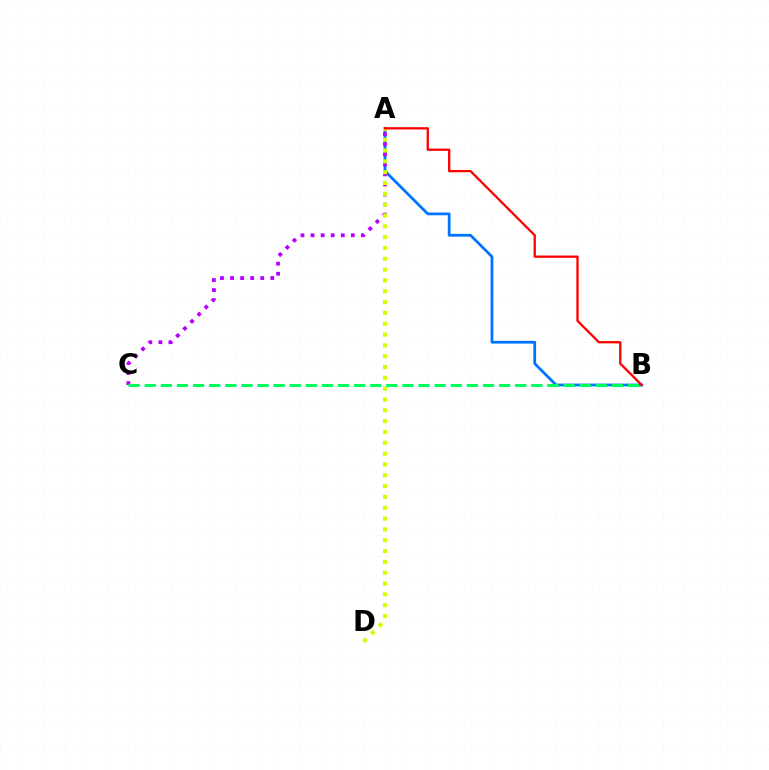{('A', 'B'): [{'color': '#0074ff', 'line_style': 'solid', 'thickness': 2.0}, {'color': '#ff0000', 'line_style': 'solid', 'thickness': 1.66}], ('A', 'C'): [{'color': '#b900ff', 'line_style': 'dotted', 'thickness': 2.74}], ('A', 'D'): [{'color': '#d1ff00', 'line_style': 'dotted', 'thickness': 2.94}], ('B', 'C'): [{'color': '#00ff5c', 'line_style': 'dashed', 'thickness': 2.19}]}